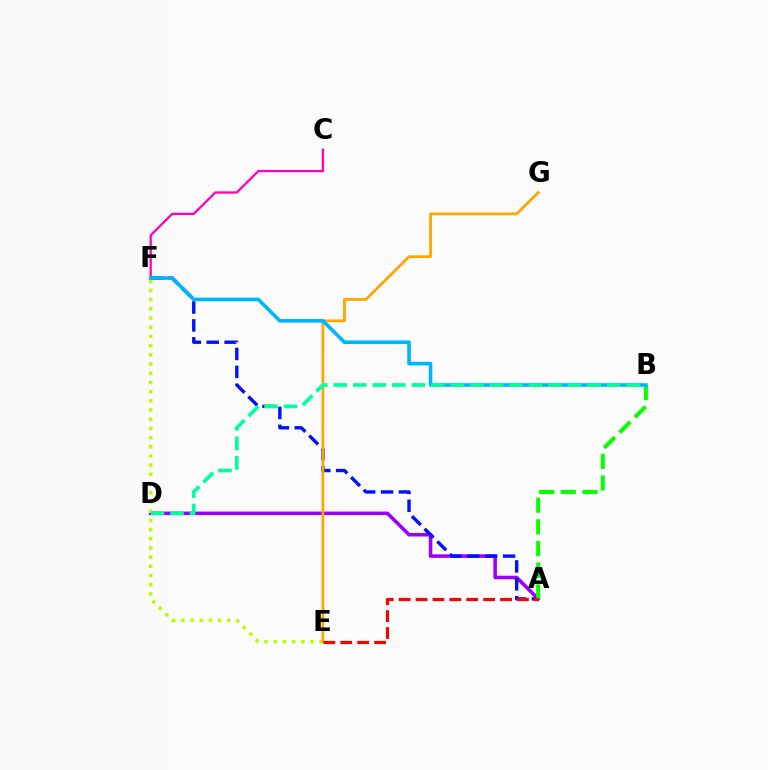{('A', 'D'): [{'color': '#9b00ff', 'line_style': 'solid', 'thickness': 2.56}], ('A', 'F'): [{'color': '#0010ff', 'line_style': 'dashed', 'thickness': 2.43}], ('C', 'F'): [{'color': '#ff00bd', 'line_style': 'solid', 'thickness': 1.65}], ('E', 'F'): [{'color': '#b3ff00', 'line_style': 'dotted', 'thickness': 2.5}], ('A', 'B'): [{'color': '#08ff00', 'line_style': 'dashed', 'thickness': 2.95}], ('E', 'G'): [{'color': '#ffa500', 'line_style': 'solid', 'thickness': 2.0}], ('B', 'F'): [{'color': '#00b5ff', 'line_style': 'solid', 'thickness': 2.6}], ('A', 'E'): [{'color': '#ff0000', 'line_style': 'dashed', 'thickness': 2.3}], ('B', 'D'): [{'color': '#00ff9d', 'line_style': 'dashed', 'thickness': 2.65}]}